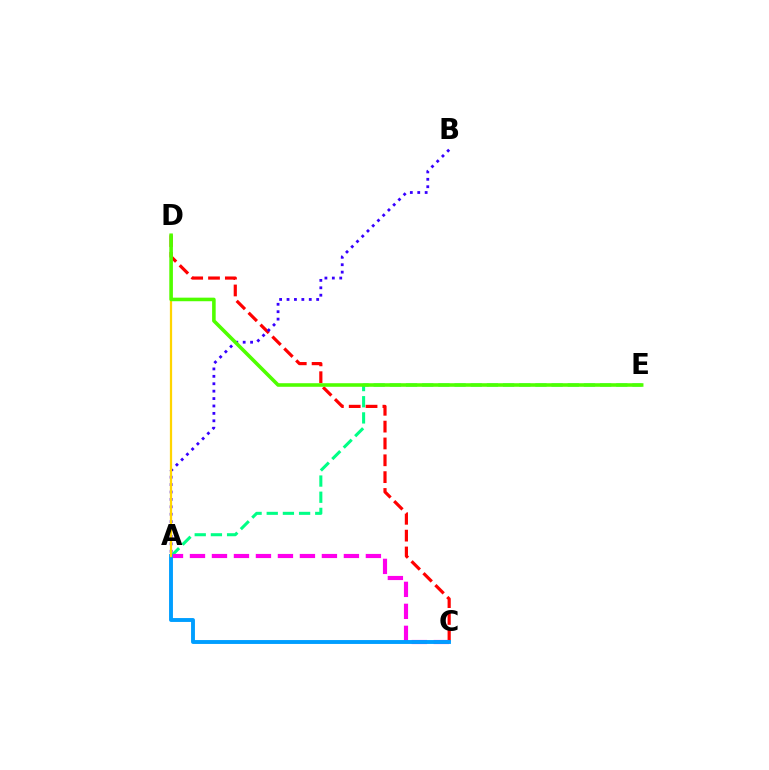{('A', 'E'): [{'color': '#00ff86', 'line_style': 'dashed', 'thickness': 2.2}], ('C', 'D'): [{'color': '#ff0000', 'line_style': 'dashed', 'thickness': 2.29}], ('A', 'C'): [{'color': '#ff00ed', 'line_style': 'dashed', 'thickness': 2.99}, {'color': '#009eff', 'line_style': 'solid', 'thickness': 2.8}], ('A', 'B'): [{'color': '#3700ff', 'line_style': 'dotted', 'thickness': 2.01}], ('A', 'D'): [{'color': '#ffd500', 'line_style': 'solid', 'thickness': 1.61}], ('D', 'E'): [{'color': '#4fff00', 'line_style': 'solid', 'thickness': 2.57}]}